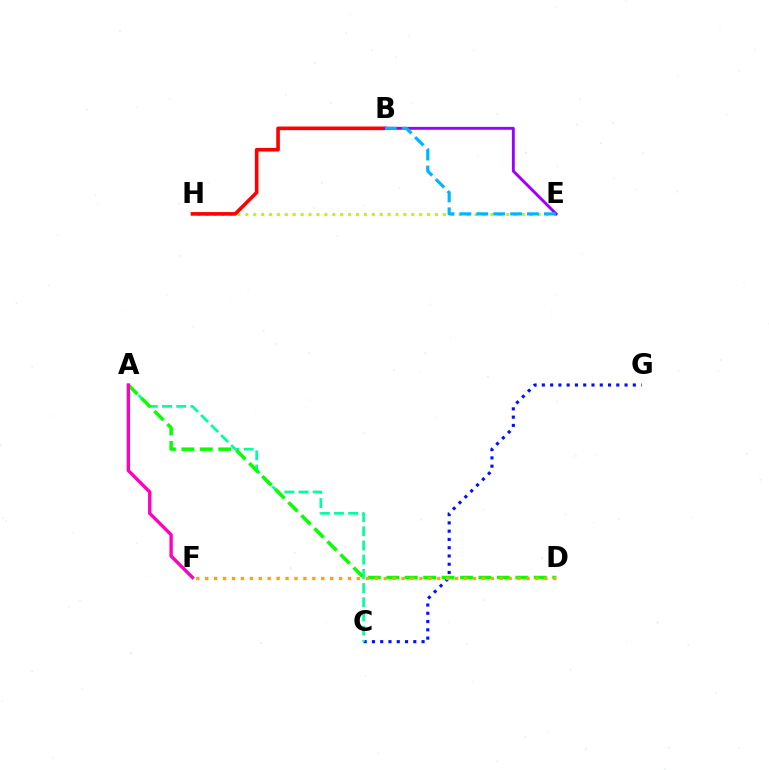{('C', 'G'): [{'color': '#0010ff', 'line_style': 'dotted', 'thickness': 2.25}], ('A', 'C'): [{'color': '#00ff9d', 'line_style': 'dashed', 'thickness': 1.93}], ('A', 'D'): [{'color': '#08ff00', 'line_style': 'dashed', 'thickness': 2.5}], ('A', 'F'): [{'color': '#ff00bd', 'line_style': 'solid', 'thickness': 2.41}], ('D', 'F'): [{'color': '#ffa500', 'line_style': 'dotted', 'thickness': 2.43}], ('E', 'H'): [{'color': '#b3ff00', 'line_style': 'dotted', 'thickness': 2.15}], ('B', 'H'): [{'color': '#ff0000', 'line_style': 'solid', 'thickness': 2.6}], ('B', 'E'): [{'color': '#9b00ff', 'line_style': 'solid', 'thickness': 2.08}, {'color': '#00b5ff', 'line_style': 'dashed', 'thickness': 2.29}]}